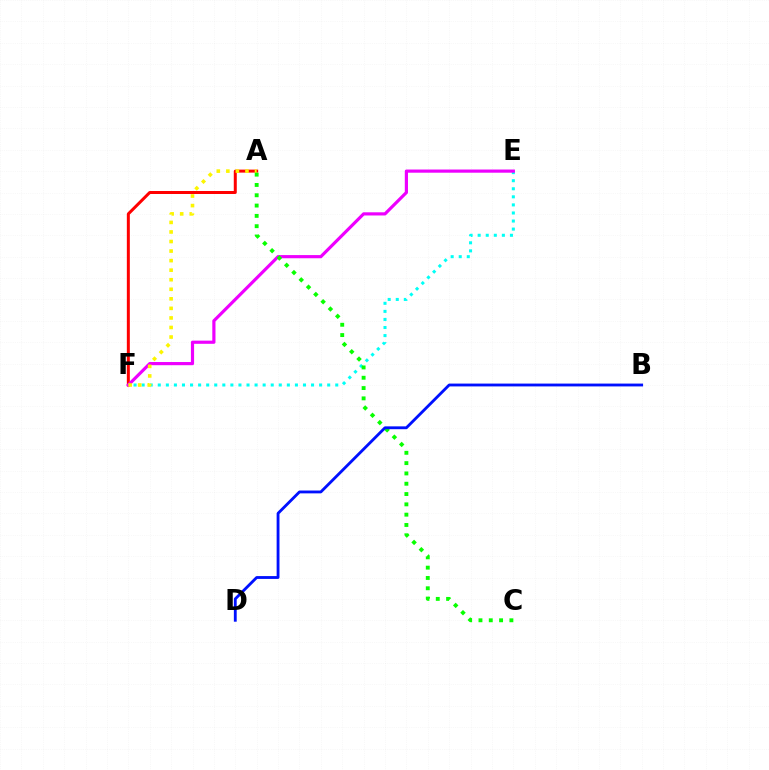{('A', 'F'): [{'color': '#ff0000', 'line_style': 'solid', 'thickness': 2.16}, {'color': '#fcf500', 'line_style': 'dotted', 'thickness': 2.6}], ('E', 'F'): [{'color': '#00fff6', 'line_style': 'dotted', 'thickness': 2.19}, {'color': '#ee00ff', 'line_style': 'solid', 'thickness': 2.28}], ('A', 'C'): [{'color': '#08ff00', 'line_style': 'dotted', 'thickness': 2.8}], ('B', 'D'): [{'color': '#0010ff', 'line_style': 'solid', 'thickness': 2.04}]}